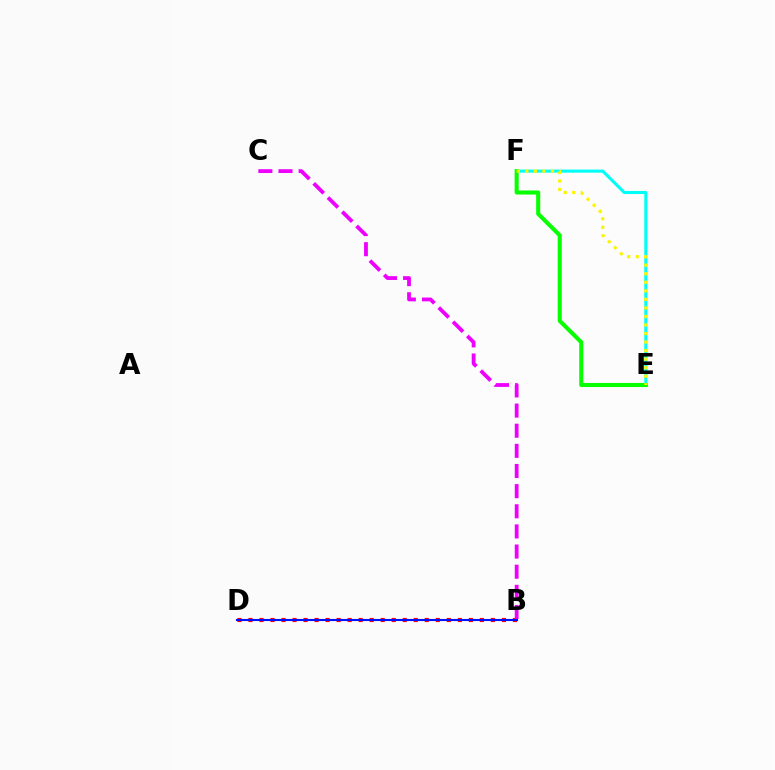{('E', 'F'): [{'color': '#00fff6', 'line_style': 'solid', 'thickness': 2.22}, {'color': '#08ff00', 'line_style': 'solid', 'thickness': 2.93}, {'color': '#fcf500', 'line_style': 'dotted', 'thickness': 2.32}], ('B', 'D'): [{'color': '#ff0000', 'line_style': 'dotted', 'thickness': 2.99}, {'color': '#0010ff', 'line_style': 'solid', 'thickness': 1.51}], ('B', 'C'): [{'color': '#ee00ff', 'line_style': 'dashed', 'thickness': 2.74}]}